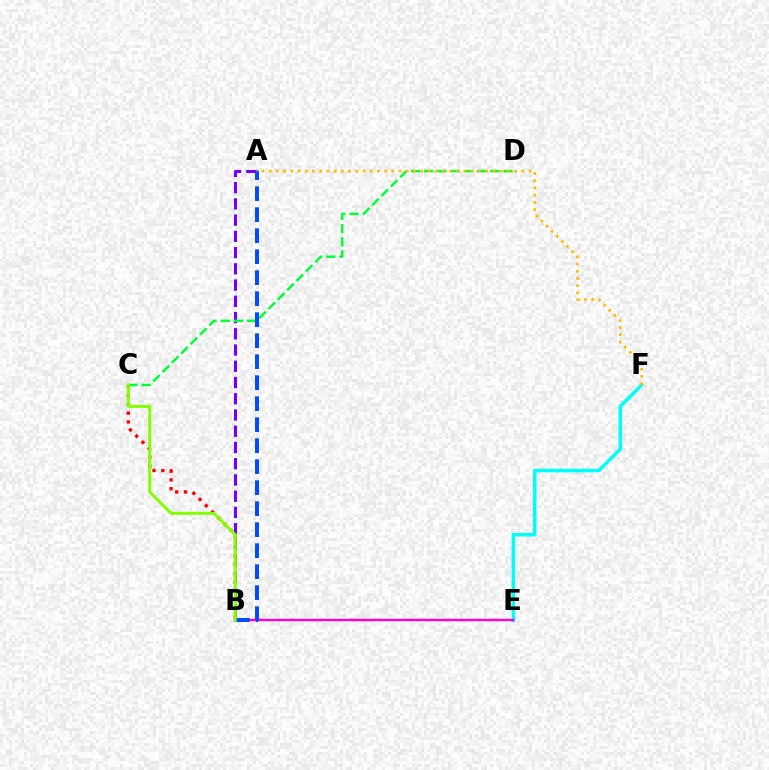{('A', 'B'): [{'color': '#7200ff', 'line_style': 'dashed', 'thickness': 2.21}, {'color': '#004bff', 'line_style': 'dashed', 'thickness': 2.85}], ('E', 'F'): [{'color': '#00fff6', 'line_style': 'solid', 'thickness': 2.54}], ('B', 'C'): [{'color': '#ff0000', 'line_style': 'dotted', 'thickness': 2.4}, {'color': '#84ff00', 'line_style': 'solid', 'thickness': 2.15}], ('C', 'D'): [{'color': '#00ff39', 'line_style': 'dashed', 'thickness': 1.79}], ('B', 'E'): [{'color': '#ff00cf', 'line_style': 'solid', 'thickness': 1.75}], ('A', 'F'): [{'color': '#ffbd00', 'line_style': 'dotted', 'thickness': 1.96}]}